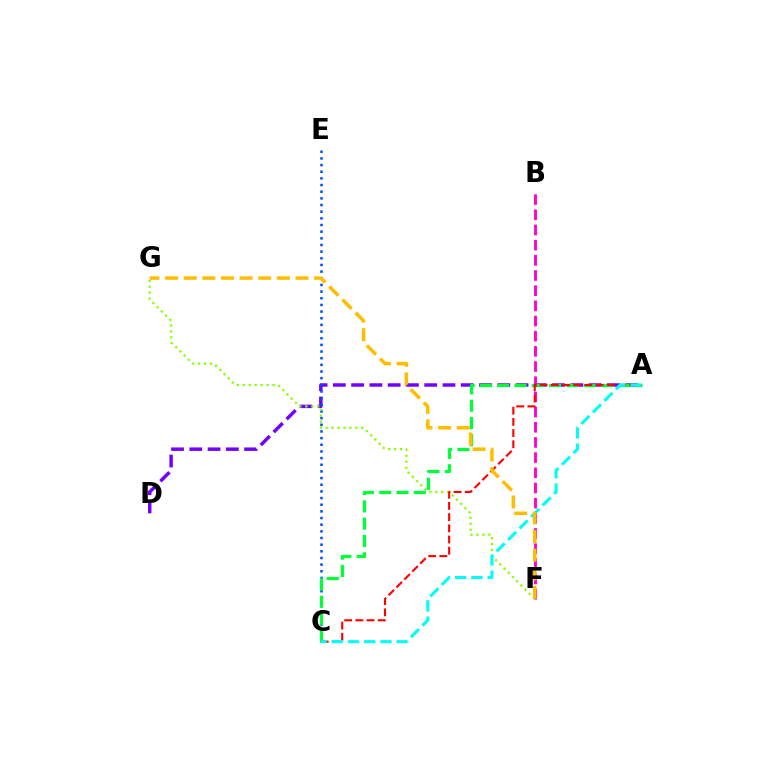{('A', 'D'): [{'color': '#7200ff', 'line_style': 'dashed', 'thickness': 2.48}], ('C', 'E'): [{'color': '#004bff', 'line_style': 'dotted', 'thickness': 1.81}], ('A', 'C'): [{'color': '#00ff39', 'line_style': 'dashed', 'thickness': 2.35}, {'color': '#ff0000', 'line_style': 'dashed', 'thickness': 1.52}, {'color': '#00fff6', 'line_style': 'dashed', 'thickness': 2.21}], ('F', 'G'): [{'color': '#84ff00', 'line_style': 'dotted', 'thickness': 1.62}, {'color': '#ffbd00', 'line_style': 'dashed', 'thickness': 2.53}], ('B', 'F'): [{'color': '#ff00cf', 'line_style': 'dashed', 'thickness': 2.06}]}